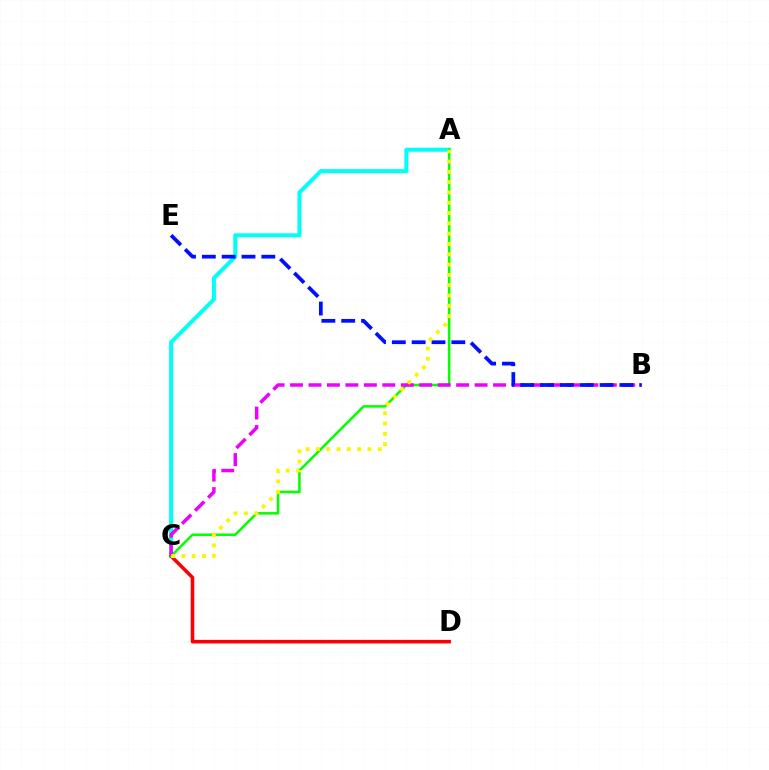{('A', 'C'): [{'color': '#00fff6', 'line_style': 'solid', 'thickness': 2.89}, {'color': '#08ff00', 'line_style': 'solid', 'thickness': 1.84}, {'color': '#fcf500', 'line_style': 'dotted', 'thickness': 2.8}], ('C', 'D'): [{'color': '#ff0000', 'line_style': 'solid', 'thickness': 2.55}], ('B', 'C'): [{'color': '#ee00ff', 'line_style': 'dashed', 'thickness': 2.51}], ('B', 'E'): [{'color': '#0010ff', 'line_style': 'dashed', 'thickness': 2.69}]}